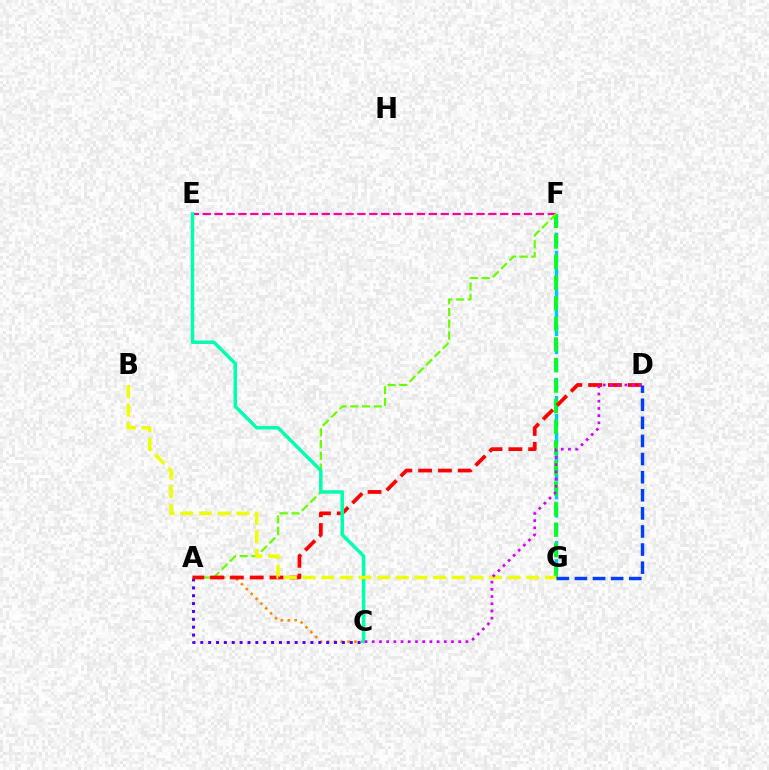{('E', 'F'): [{'color': '#ff00a0', 'line_style': 'dashed', 'thickness': 1.62}], ('A', 'C'): [{'color': '#ff8800', 'line_style': 'dotted', 'thickness': 1.87}, {'color': '#4f00ff', 'line_style': 'dotted', 'thickness': 2.14}], ('F', 'G'): [{'color': '#00c7ff', 'line_style': 'dashed', 'thickness': 2.46}, {'color': '#00ff27', 'line_style': 'dashed', 'thickness': 2.8}], ('A', 'F'): [{'color': '#66ff00', 'line_style': 'dashed', 'thickness': 1.59}], ('A', 'D'): [{'color': '#ff0000', 'line_style': 'dashed', 'thickness': 2.69}], ('C', 'E'): [{'color': '#00ffaf', 'line_style': 'solid', 'thickness': 2.51}], ('D', 'G'): [{'color': '#003fff', 'line_style': 'dashed', 'thickness': 2.46}], ('B', 'G'): [{'color': '#eeff00', 'line_style': 'dashed', 'thickness': 2.53}], ('C', 'D'): [{'color': '#d600ff', 'line_style': 'dotted', 'thickness': 1.96}]}